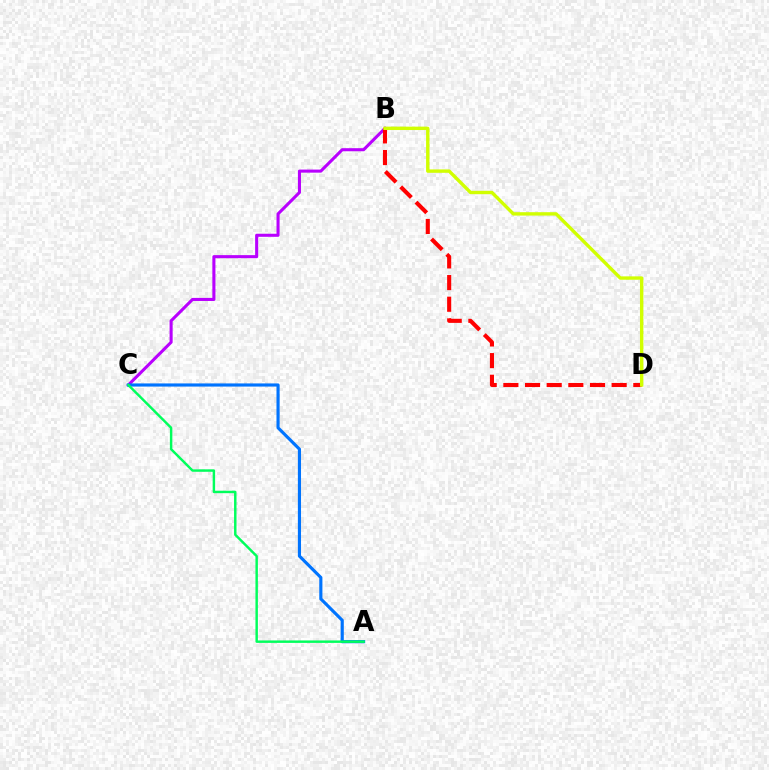{('B', 'C'): [{'color': '#b900ff', 'line_style': 'solid', 'thickness': 2.21}], ('B', 'D'): [{'color': '#ff0000', 'line_style': 'dashed', 'thickness': 2.94}, {'color': '#d1ff00', 'line_style': 'solid', 'thickness': 2.44}], ('A', 'C'): [{'color': '#0074ff', 'line_style': 'solid', 'thickness': 2.27}, {'color': '#00ff5c', 'line_style': 'solid', 'thickness': 1.77}]}